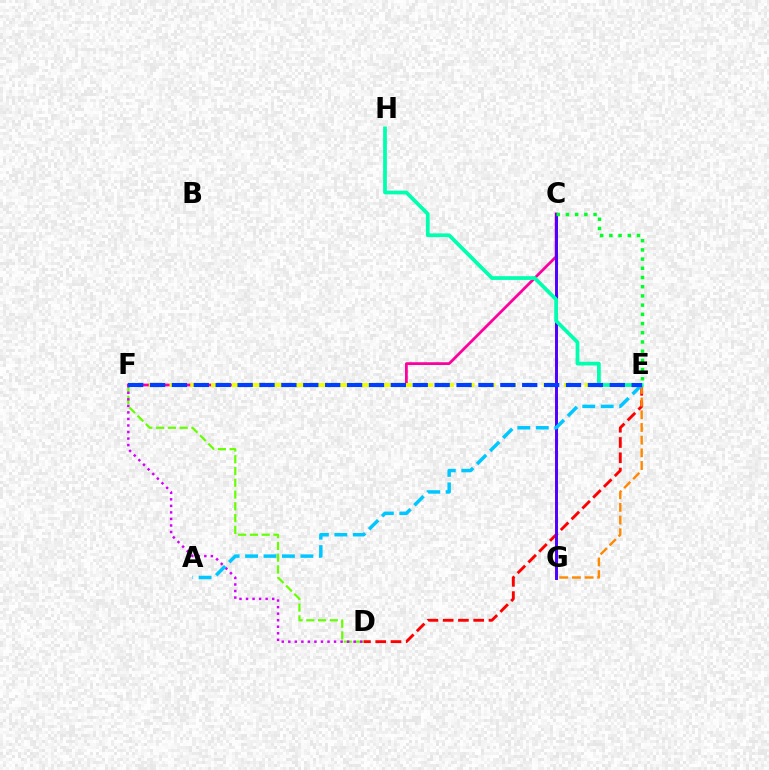{('D', 'F'): [{'color': '#66ff00', 'line_style': 'dashed', 'thickness': 1.6}, {'color': '#d600ff', 'line_style': 'dotted', 'thickness': 1.78}], ('D', 'E'): [{'color': '#ff0000', 'line_style': 'dashed', 'thickness': 2.07}], ('C', 'F'): [{'color': '#ff00a0', 'line_style': 'solid', 'thickness': 1.99}], ('E', 'F'): [{'color': '#eeff00', 'line_style': 'dashed', 'thickness': 2.82}, {'color': '#003fff', 'line_style': 'dashed', 'thickness': 2.97}], ('E', 'G'): [{'color': '#ff8800', 'line_style': 'dashed', 'thickness': 1.72}], ('C', 'G'): [{'color': '#4f00ff', 'line_style': 'solid', 'thickness': 2.12}], ('E', 'H'): [{'color': '#00ffaf', 'line_style': 'solid', 'thickness': 2.7}], ('A', 'E'): [{'color': '#00c7ff', 'line_style': 'dashed', 'thickness': 2.51}], ('C', 'E'): [{'color': '#00ff27', 'line_style': 'dotted', 'thickness': 2.5}]}